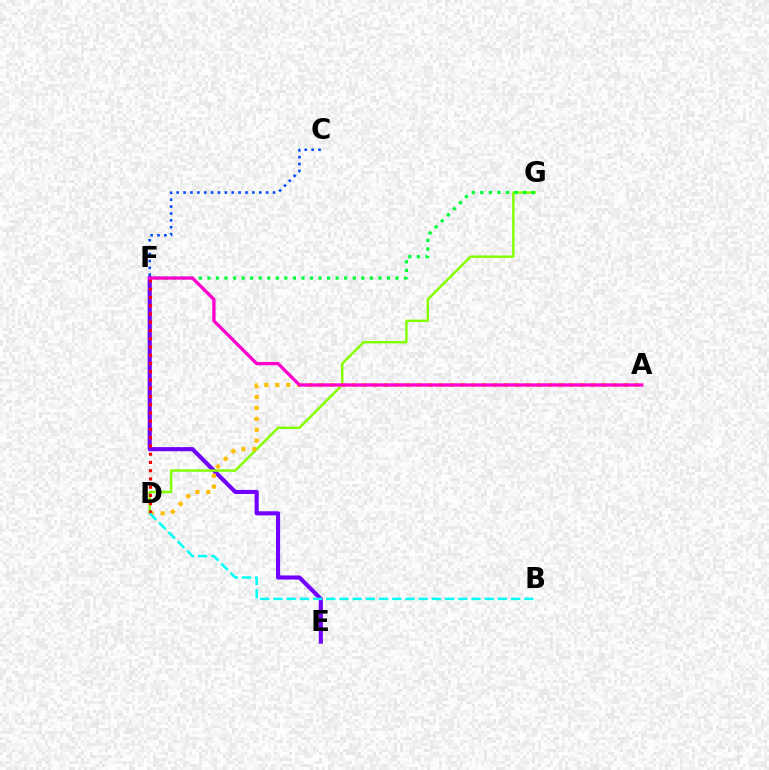{('E', 'F'): [{'color': '#7200ff', 'line_style': 'solid', 'thickness': 2.96}], ('C', 'F'): [{'color': '#004bff', 'line_style': 'dotted', 'thickness': 1.87}], ('D', 'G'): [{'color': '#84ff00', 'line_style': 'solid', 'thickness': 1.76}], ('F', 'G'): [{'color': '#00ff39', 'line_style': 'dotted', 'thickness': 2.32}], ('A', 'D'): [{'color': '#ffbd00', 'line_style': 'dotted', 'thickness': 2.96}], ('D', 'F'): [{'color': '#ff0000', 'line_style': 'dotted', 'thickness': 2.24}], ('B', 'D'): [{'color': '#00fff6', 'line_style': 'dashed', 'thickness': 1.79}], ('A', 'F'): [{'color': '#ff00cf', 'line_style': 'solid', 'thickness': 2.37}]}